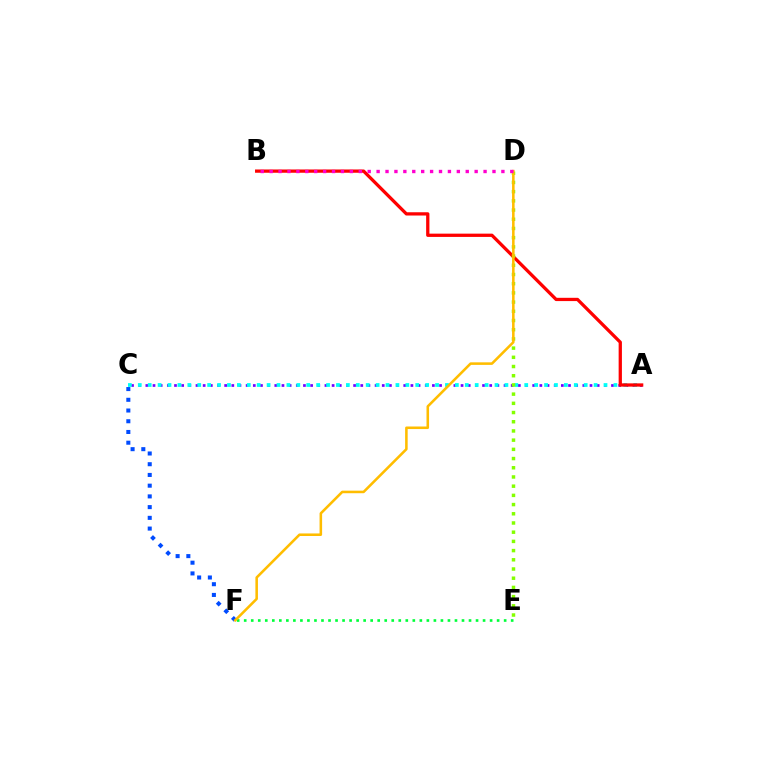{('C', 'F'): [{'color': '#004bff', 'line_style': 'dotted', 'thickness': 2.91}], ('A', 'C'): [{'color': '#7200ff', 'line_style': 'dotted', 'thickness': 1.95}, {'color': '#00fff6', 'line_style': 'dotted', 'thickness': 2.69}], ('E', 'F'): [{'color': '#00ff39', 'line_style': 'dotted', 'thickness': 1.91}], ('A', 'B'): [{'color': '#ff0000', 'line_style': 'solid', 'thickness': 2.36}], ('D', 'E'): [{'color': '#84ff00', 'line_style': 'dotted', 'thickness': 2.5}], ('D', 'F'): [{'color': '#ffbd00', 'line_style': 'solid', 'thickness': 1.84}], ('B', 'D'): [{'color': '#ff00cf', 'line_style': 'dotted', 'thickness': 2.42}]}